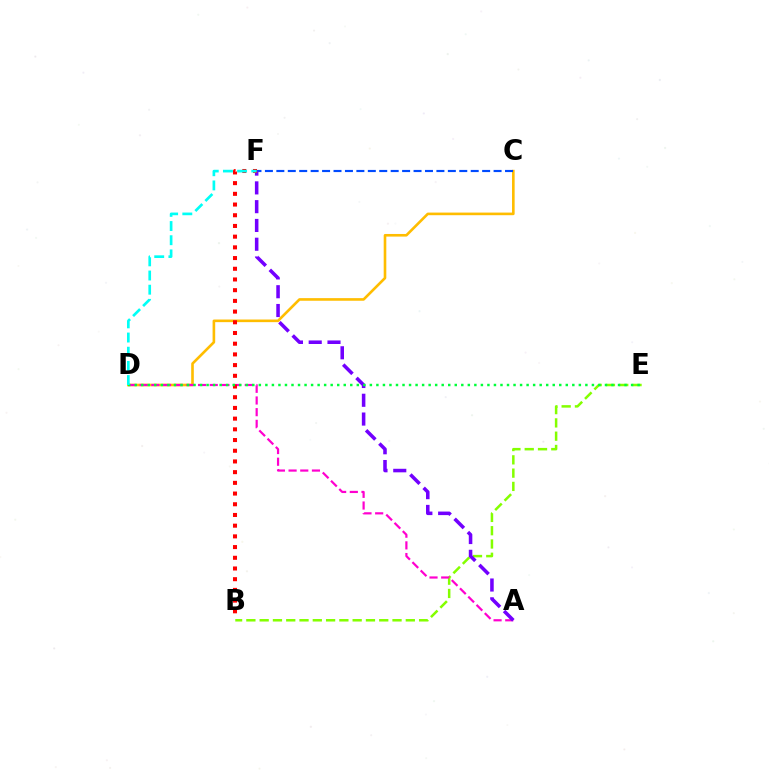{('B', 'E'): [{'color': '#84ff00', 'line_style': 'dashed', 'thickness': 1.8}], ('C', 'D'): [{'color': '#ffbd00', 'line_style': 'solid', 'thickness': 1.89}], ('A', 'D'): [{'color': '#ff00cf', 'line_style': 'dashed', 'thickness': 1.59}], ('C', 'F'): [{'color': '#004bff', 'line_style': 'dashed', 'thickness': 1.55}], ('A', 'F'): [{'color': '#7200ff', 'line_style': 'dashed', 'thickness': 2.55}], ('B', 'F'): [{'color': '#ff0000', 'line_style': 'dotted', 'thickness': 2.91}], ('D', 'E'): [{'color': '#00ff39', 'line_style': 'dotted', 'thickness': 1.77}], ('D', 'F'): [{'color': '#00fff6', 'line_style': 'dashed', 'thickness': 1.93}]}